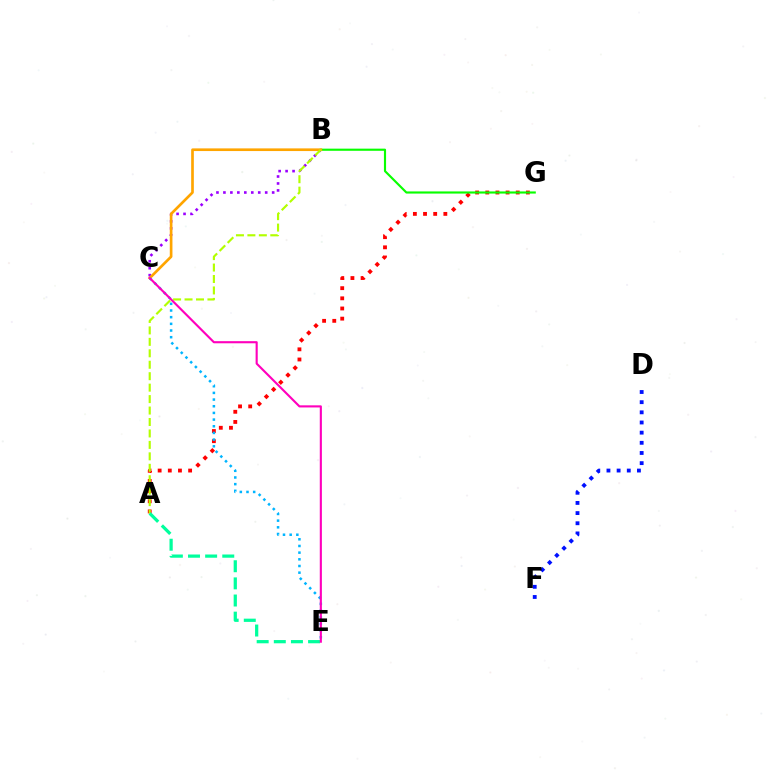{('A', 'G'): [{'color': '#ff0000', 'line_style': 'dotted', 'thickness': 2.76}], ('B', 'G'): [{'color': '#08ff00', 'line_style': 'solid', 'thickness': 1.55}], ('B', 'C'): [{'color': '#9b00ff', 'line_style': 'dotted', 'thickness': 1.89}, {'color': '#ffa500', 'line_style': 'solid', 'thickness': 1.92}], ('D', 'F'): [{'color': '#0010ff', 'line_style': 'dotted', 'thickness': 2.76}], ('A', 'B'): [{'color': '#b3ff00', 'line_style': 'dashed', 'thickness': 1.56}], ('A', 'E'): [{'color': '#00ff9d', 'line_style': 'dashed', 'thickness': 2.33}], ('C', 'E'): [{'color': '#00b5ff', 'line_style': 'dotted', 'thickness': 1.81}, {'color': '#ff00bd', 'line_style': 'solid', 'thickness': 1.53}]}